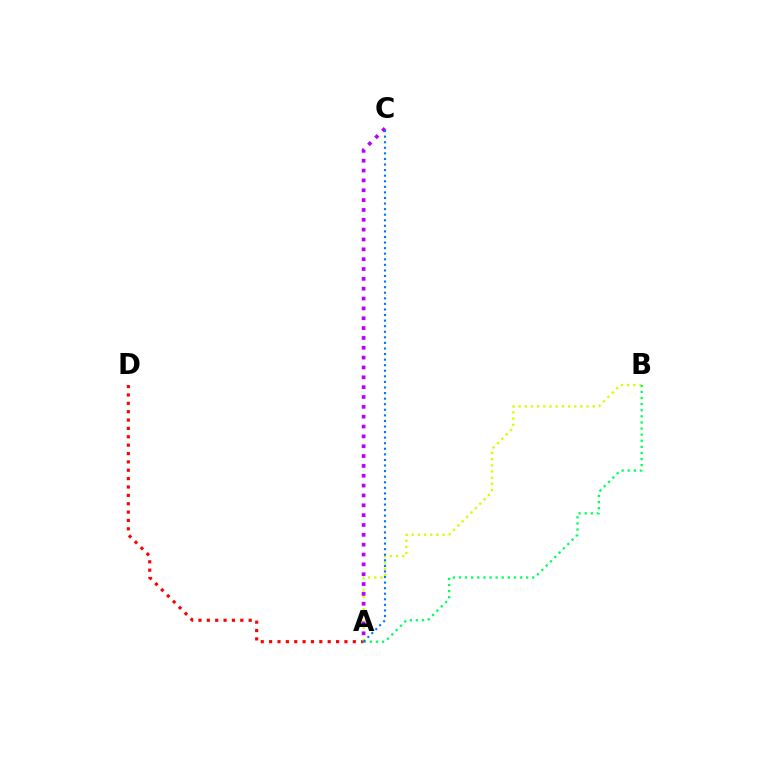{('A', 'D'): [{'color': '#ff0000', 'line_style': 'dotted', 'thickness': 2.27}], ('A', 'B'): [{'color': '#d1ff00', 'line_style': 'dotted', 'thickness': 1.68}, {'color': '#00ff5c', 'line_style': 'dotted', 'thickness': 1.66}], ('A', 'C'): [{'color': '#b900ff', 'line_style': 'dotted', 'thickness': 2.67}, {'color': '#0074ff', 'line_style': 'dotted', 'thickness': 1.51}]}